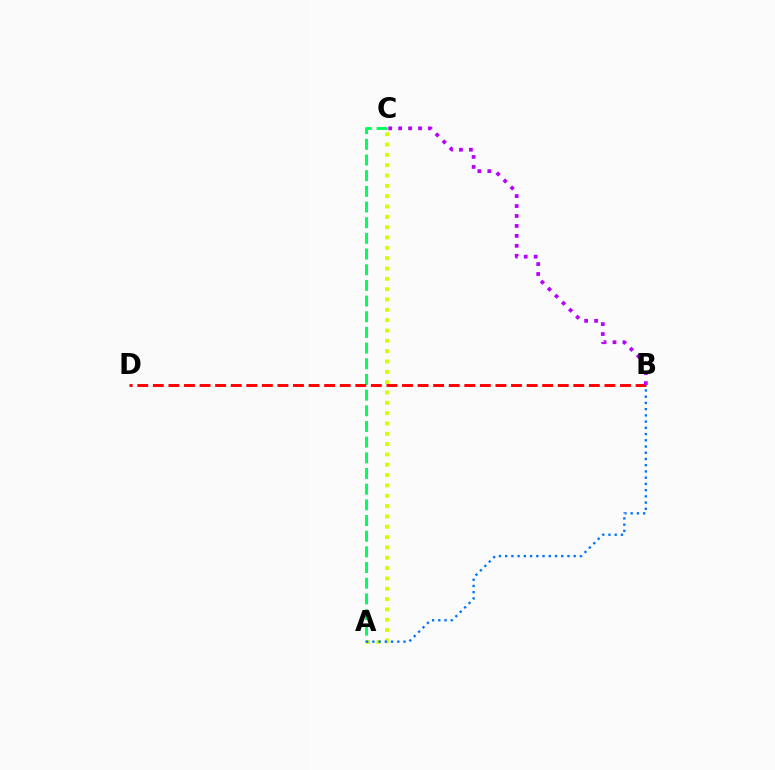{('A', 'C'): [{'color': '#00ff5c', 'line_style': 'dashed', 'thickness': 2.13}, {'color': '#d1ff00', 'line_style': 'dotted', 'thickness': 2.81}], ('B', 'D'): [{'color': '#ff0000', 'line_style': 'dashed', 'thickness': 2.12}], ('B', 'C'): [{'color': '#b900ff', 'line_style': 'dotted', 'thickness': 2.7}], ('A', 'B'): [{'color': '#0074ff', 'line_style': 'dotted', 'thickness': 1.69}]}